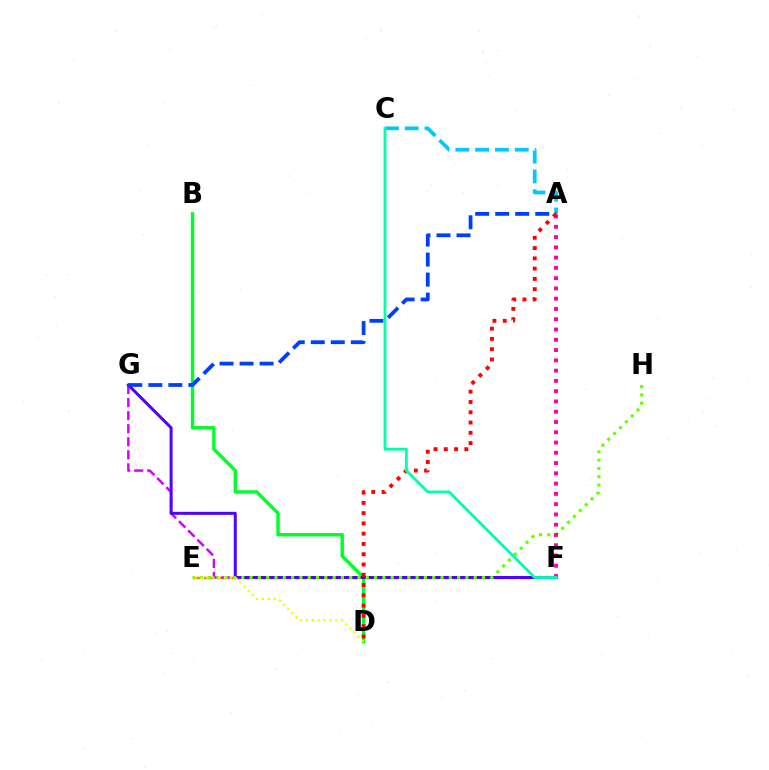{('B', 'D'): [{'color': '#00ff27', 'line_style': 'solid', 'thickness': 2.45}], ('E', 'F'): [{'color': '#ff8800', 'line_style': 'dashed', 'thickness': 1.79}], ('F', 'G'): [{'color': '#d600ff', 'line_style': 'dashed', 'thickness': 1.77}, {'color': '#4f00ff', 'line_style': 'solid', 'thickness': 2.15}], ('A', 'C'): [{'color': '#00c7ff', 'line_style': 'dashed', 'thickness': 2.69}], ('E', 'H'): [{'color': '#66ff00', 'line_style': 'dotted', 'thickness': 2.26}], ('D', 'E'): [{'color': '#eeff00', 'line_style': 'dotted', 'thickness': 1.59}], ('A', 'G'): [{'color': '#003fff', 'line_style': 'dashed', 'thickness': 2.72}], ('A', 'F'): [{'color': '#ff00a0', 'line_style': 'dotted', 'thickness': 2.79}], ('A', 'D'): [{'color': '#ff0000', 'line_style': 'dotted', 'thickness': 2.79}], ('C', 'F'): [{'color': '#00ffaf', 'line_style': 'solid', 'thickness': 2.04}]}